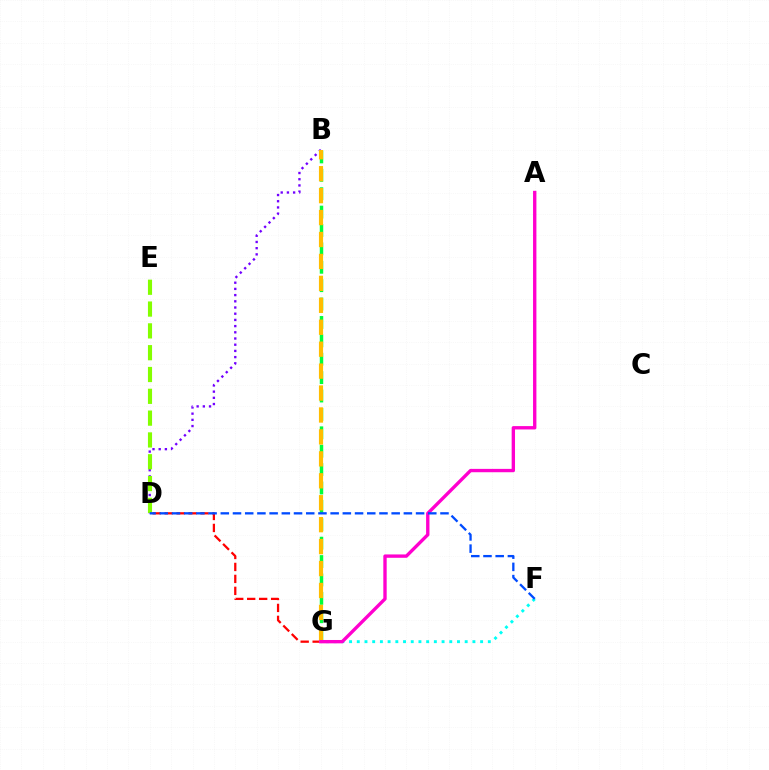{('B', 'D'): [{'color': '#7200ff', 'line_style': 'dotted', 'thickness': 1.68}], ('D', 'G'): [{'color': '#ff0000', 'line_style': 'dashed', 'thickness': 1.63}], ('B', 'G'): [{'color': '#00ff39', 'line_style': 'dashed', 'thickness': 2.5}, {'color': '#ffbd00', 'line_style': 'dashed', 'thickness': 2.98}], ('F', 'G'): [{'color': '#00fff6', 'line_style': 'dotted', 'thickness': 2.09}], ('A', 'G'): [{'color': '#ff00cf', 'line_style': 'solid', 'thickness': 2.42}], ('D', 'E'): [{'color': '#84ff00', 'line_style': 'dashed', 'thickness': 2.96}], ('D', 'F'): [{'color': '#004bff', 'line_style': 'dashed', 'thickness': 1.66}]}